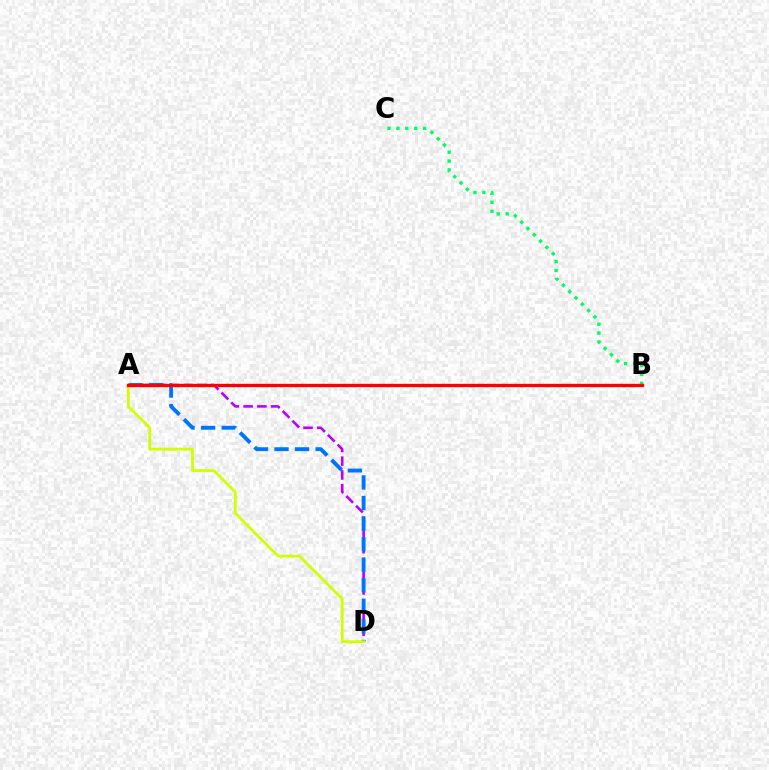{('A', 'D'): [{'color': '#b900ff', 'line_style': 'dashed', 'thickness': 1.87}, {'color': '#0074ff', 'line_style': 'dashed', 'thickness': 2.79}, {'color': '#d1ff00', 'line_style': 'solid', 'thickness': 2.01}], ('B', 'C'): [{'color': '#00ff5c', 'line_style': 'dotted', 'thickness': 2.43}], ('A', 'B'): [{'color': '#ff0000', 'line_style': 'solid', 'thickness': 2.38}]}